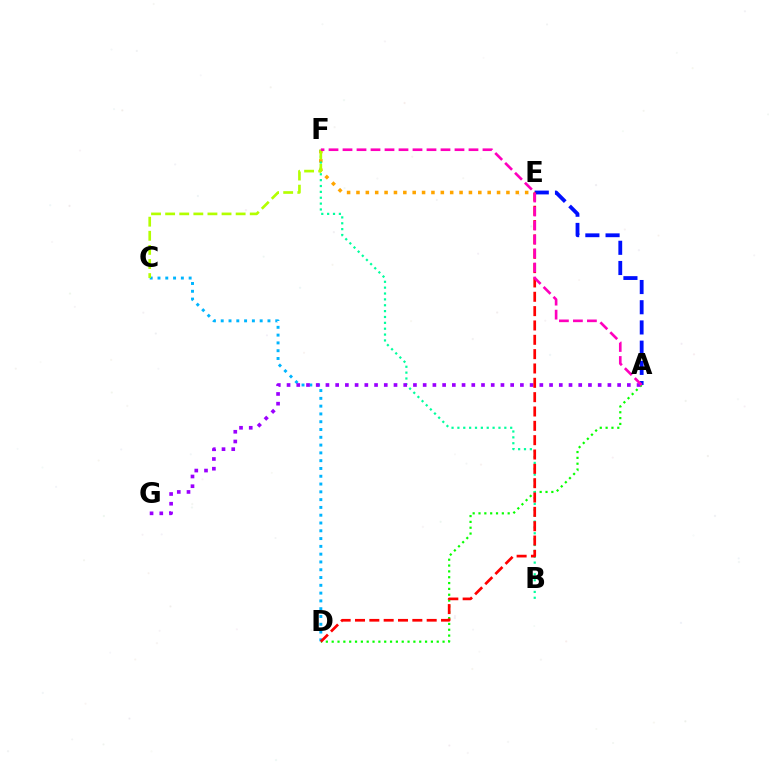{('A', 'D'): [{'color': '#08ff00', 'line_style': 'dotted', 'thickness': 1.59}], ('E', 'F'): [{'color': '#ffa500', 'line_style': 'dotted', 'thickness': 2.55}], ('C', 'D'): [{'color': '#00b5ff', 'line_style': 'dotted', 'thickness': 2.12}], ('A', 'E'): [{'color': '#0010ff', 'line_style': 'dashed', 'thickness': 2.75}], ('B', 'F'): [{'color': '#00ff9d', 'line_style': 'dotted', 'thickness': 1.59}], ('C', 'F'): [{'color': '#b3ff00', 'line_style': 'dashed', 'thickness': 1.92}], ('A', 'G'): [{'color': '#9b00ff', 'line_style': 'dotted', 'thickness': 2.64}], ('D', 'E'): [{'color': '#ff0000', 'line_style': 'dashed', 'thickness': 1.95}], ('A', 'F'): [{'color': '#ff00bd', 'line_style': 'dashed', 'thickness': 1.9}]}